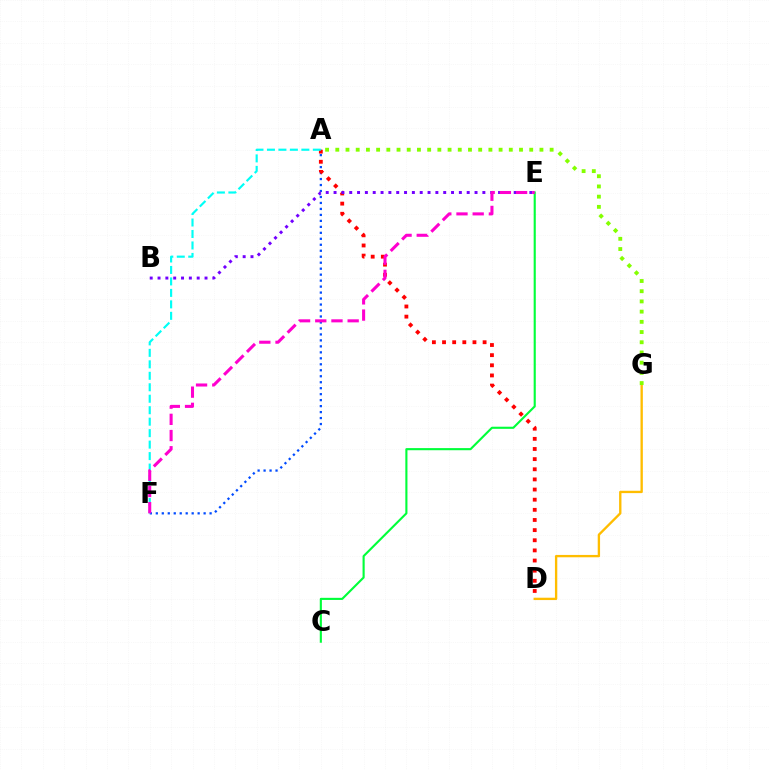{('A', 'F'): [{'color': '#004bff', 'line_style': 'dotted', 'thickness': 1.62}, {'color': '#00fff6', 'line_style': 'dashed', 'thickness': 1.56}], ('D', 'G'): [{'color': '#ffbd00', 'line_style': 'solid', 'thickness': 1.69}], ('A', 'D'): [{'color': '#ff0000', 'line_style': 'dotted', 'thickness': 2.76}], ('B', 'E'): [{'color': '#7200ff', 'line_style': 'dotted', 'thickness': 2.13}], ('C', 'E'): [{'color': '#00ff39', 'line_style': 'solid', 'thickness': 1.53}], ('E', 'F'): [{'color': '#ff00cf', 'line_style': 'dashed', 'thickness': 2.2}], ('A', 'G'): [{'color': '#84ff00', 'line_style': 'dotted', 'thickness': 2.77}]}